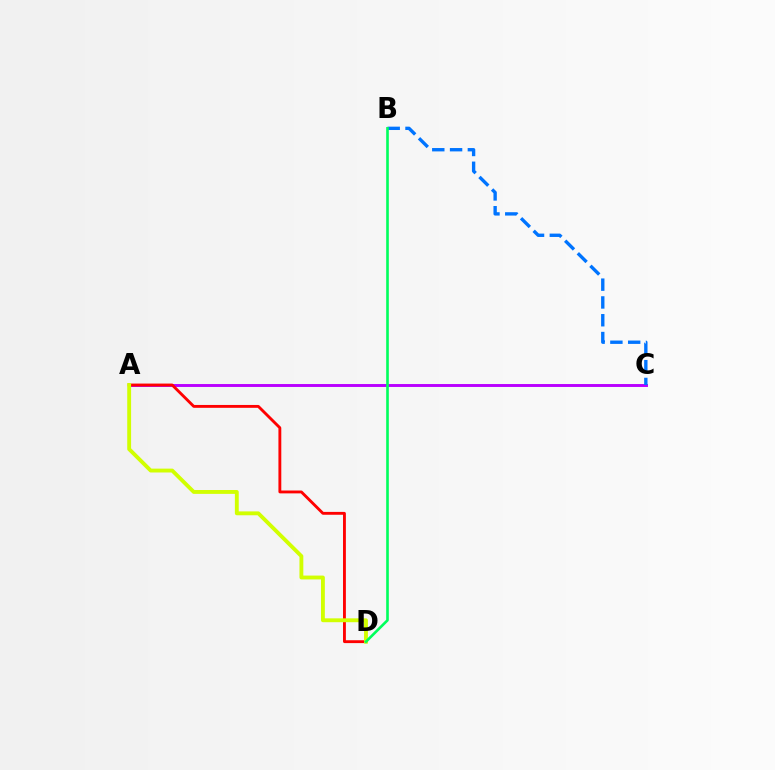{('A', 'C'): [{'color': '#b900ff', 'line_style': 'solid', 'thickness': 2.1}], ('A', 'D'): [{'color': '#ff0000', 'line_style': 'solid', 'thickness': 2.06}, {'color': '#d1ff00', 'line_style': 'solid', 'thickness': 2.78}], ('B', 'C'): [{'color': '#0074ff', 'line_style': 'dashed', 'thickness': 2.42}], ('B', 'D'): [{'color': '#00ff5c', 'line_style': 'solid', 'thickness': 1.89}]}